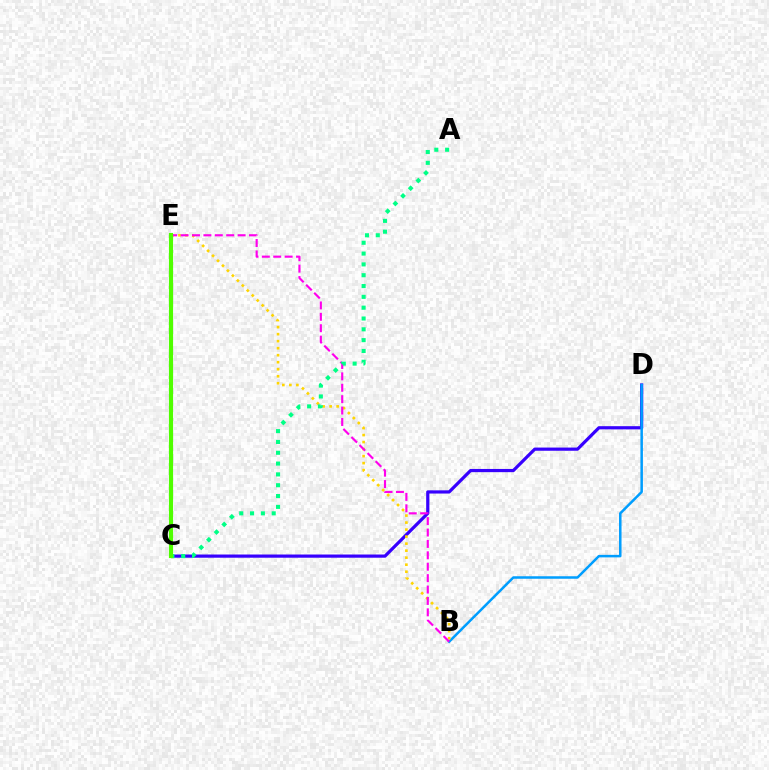{('C', 'D'): [{'color': '#3700ff', 'line_style': 'solid', 'thickness': 2.3}], ('B', 'D'): [{'color': '#009eff', 'line_style': 'solid', 'thickness': 1.81}], ('B', 'E'): [{'color': '#ffd500', 'line_style': 'dotted', 'thickness': 1.91}, {'color': '#ff00ed', 'line_style': 'dashed', 'thickness': 1.55}], ('C', 'E'): [{'color': '#ff0000', 'line_style': 'dashed', 'thickness': 2.85}, {'color': '#4fff00', 'line_style': 'solid', 'thickness': 2.99}], ('A', 'C'): [{'color': '#00ff86', 'line_style': 'dotted', 'thickness': 2.94}]}